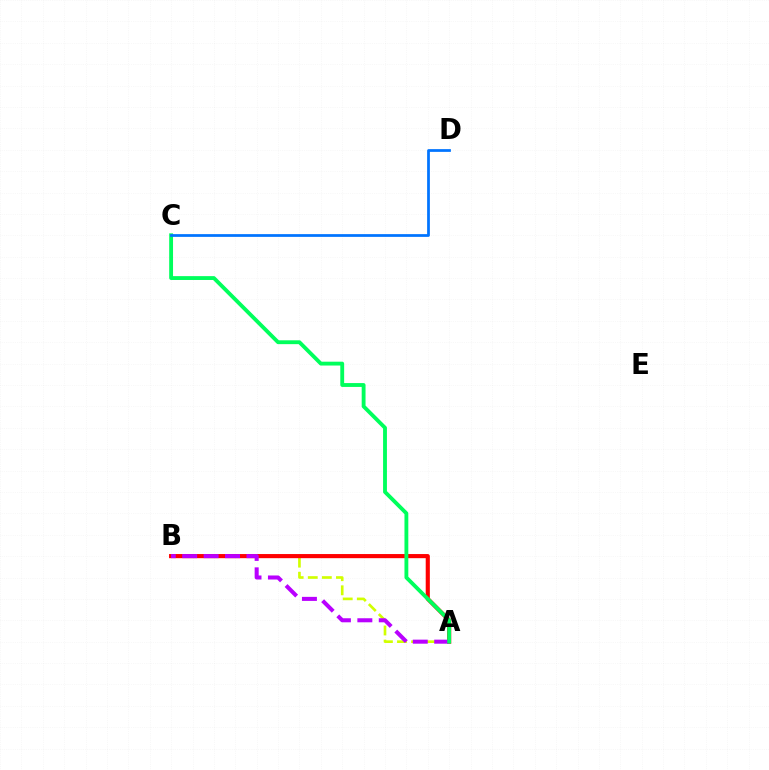{('A', 'B'): [{'color': '#d1ff00', 'line_style': 'dashed', 'thickness': 1.91}, {'color': '#ff0000', 'line_style': 'solid', 'thickness': 2.97}, {'color': '#b900ff', 'line_style': 'dashed', 'thickness': 2.91}], ('A', 'C'): [{'color': '#00ff5c', 'line_style': 'solid', 'thickness': 2.77}], ('C', 'D'): [{'color': '#0074ff', 'line_style': 'solid', 'thickness': 1.98}]}